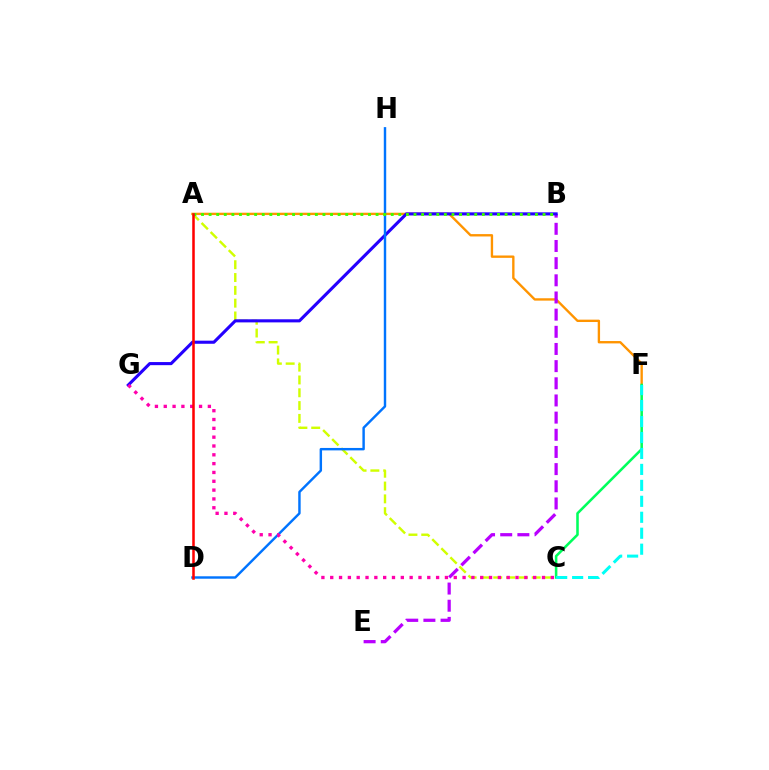{('A', 'F'): [{'color': '#ff9400', 'line_style': 'solid', 'thickness': 1.7}], ('B', 'E'): [{'color': '#b900ff', 'line_style': 'dashed', 'thickness': 2.33}], ('A', 'C'): [{'color': '#d1ff00', 'line_style': 'dashed', 'thickness': 1.74}], ('C', 'F'): [{'color': '#00ff5c', 'line_style': 'solid', 'thickness': 1.84}, {'color': '#00fff6', 'line_style': 'dashed', 'thickness': 2.17}], ('B', 'G'): [{'color': '#2500ff', 'line_style': 'solid', 'thickness': 2.23}], ('D', 'H'): [{'color': '#0074ff', 'line_style': 'solid', 'thickness': 1.75}], ('A', 'B'): [{'color': '#3dff00', 'line_style': 'dotted', 'thickness': 2.06}], ('C', 'G'): [{'color': '#ff00ac', 'line_style': 'dotted', 'thickness': 2.4}], ('A', 'D'): [{'color': '#ff0000', 'line_style': 'solid', 'thickness': 1.82}]}